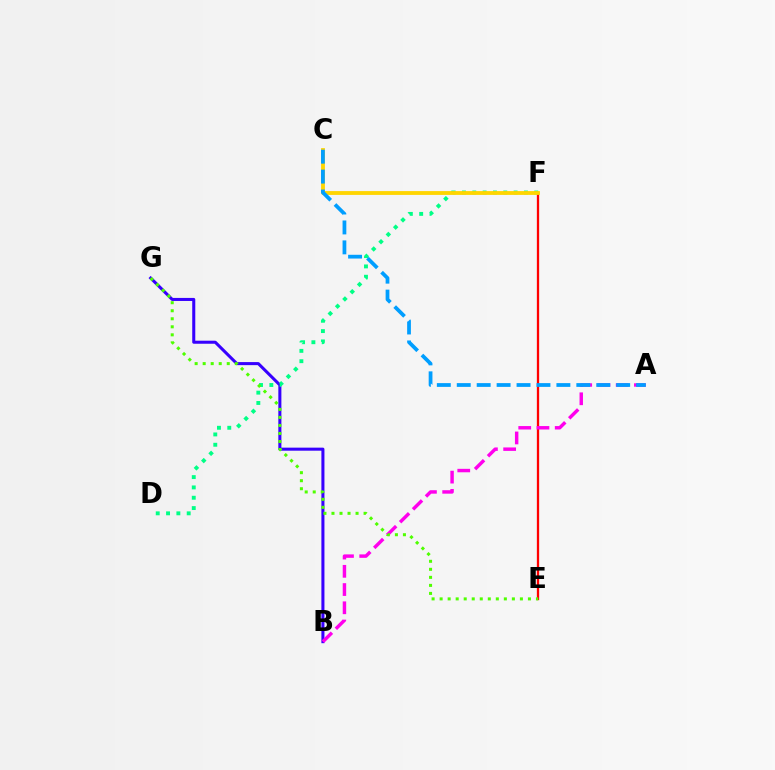{('B', 'G'): [{'color': '#3700ff', 'line_style': 'solid', 'thickness': 2.19}], ('E', 'F'): [{'color': '#ff0000', 'line_style': 'solid', 'thickness': 1.65}], ('D', 'F'): [{'color': '#00ff86', 'line_style': 'dotted', 'thickness': 2.81}], ('A', 'B'): [{'color': '#ff00ed', 'line_style': 'dashed', 'thickness': 2.48}], ('C', 'F'): [{'color': '#ffd500', 'line_style': 'solid', 'thickness': 2.74}], ('E', 'G'): [{'color': '#4fff00', 'line_style': 'dotted', 'thickness': 2.18}], ('A', 'C'): [{'color': '#009eff', 'line_style': 'dashed', 'thickness': 2.71}]}